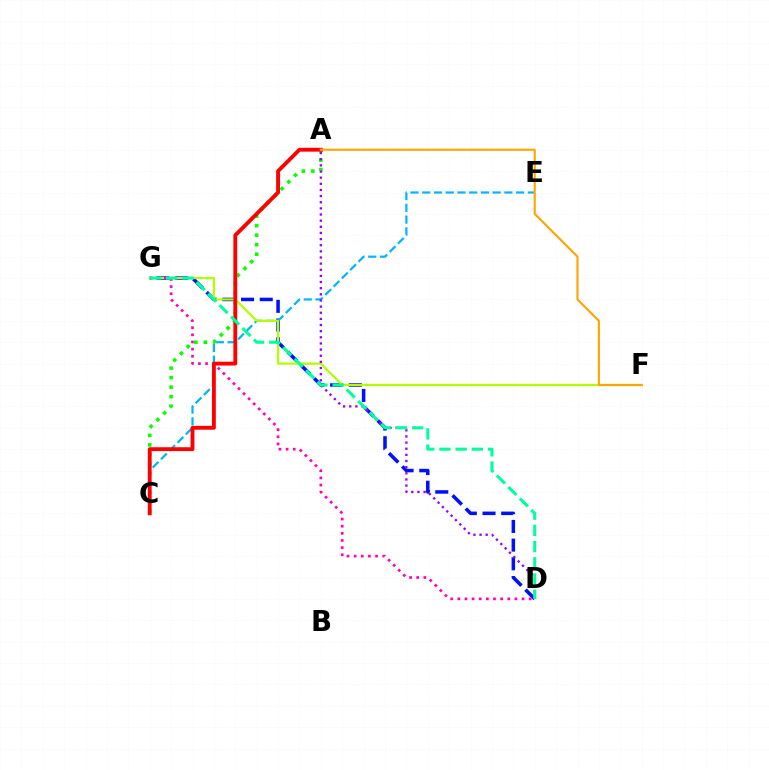{('D', 'G'): [{'color': '#0010ff', 'line_style': 'dashed', 'thickness': 2.54}, {'color': '#ff00bd', 'line_style': 'dotted', 'thickness': 1.94}, {'color': '#00ff9d', 'line_style': 'dashed', 'thickness': 2.2}], ('C', 'E'): [{'color': '#00b5ff', 'line_style': 'dashed', 'thickness': 1.59}], ('F', 'G'): [{'color': '#b3ff00', 'line_style': 'solid', 'thickness': 1.61}], ('A', 'C'): [{'color': '#08ff00', 'line_style': 'dotted', 'thickness': 2.59}, {'color': '#ff0000', 'line_style': 'solid', 'thickness': 2.78}], ('A', 'D'): [{'color': '#9b00ff', 'line_style': 'dotted', 'thickness': 1.67}], ('A', 'F'): [{'color': '#ffa500', 'line_style': 'solid', 'thickness': 1.53}]}